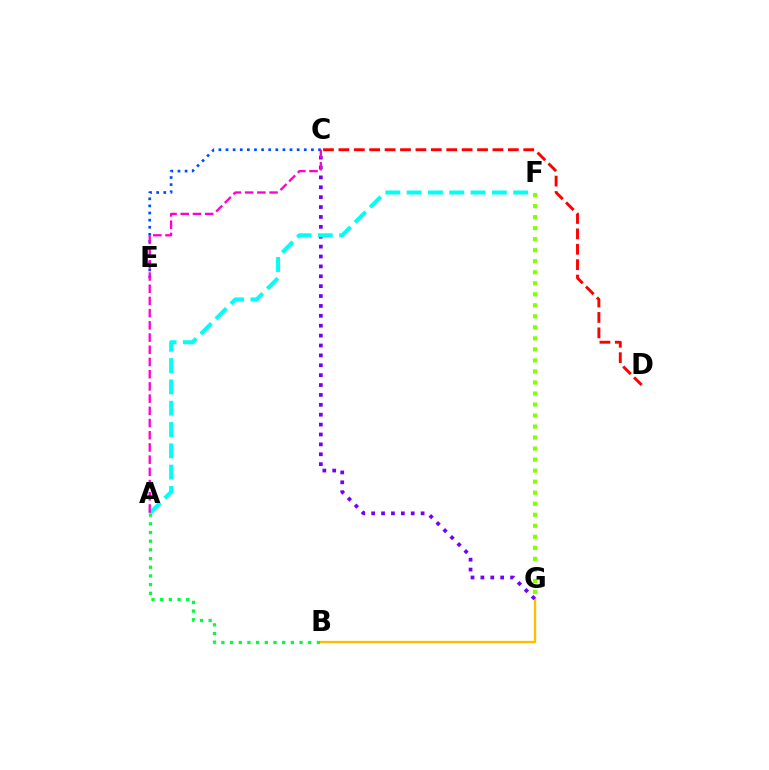{('C', 'E'): [{'color': '#004bff', 'line_style': 'dotted', 'thickness': 1.93}], ('B', 'G'): [{'color': '#ffbd00', 'line_style': 'solid', 'thickness': 1.7}], ('C', 'G'): [{'color': '#7200ff', 'line_style': 'dotted', 'thickness': 2.69}], ('A', 'B'): [{'color': '#00ff39', 'line_style': 'dotted', 'thickness': 2.36}], ('C', 'D'): [{'color': '#ff0000', 'line_style': 'dashed', 'thickness': 2.09}], ('A', 'F'): [{'color': '#00fff6', 'line_style': 'dashed', 'thickness': 2.89}], ('A', 'C'): [{'color': '#ff00cf', 'line_style': 'dashed', 'thickness': 1.66}], ('F', 'G'): [{'color': '#84ff00', 'line_style': 'dotted', 'thickness': 2.99}]}